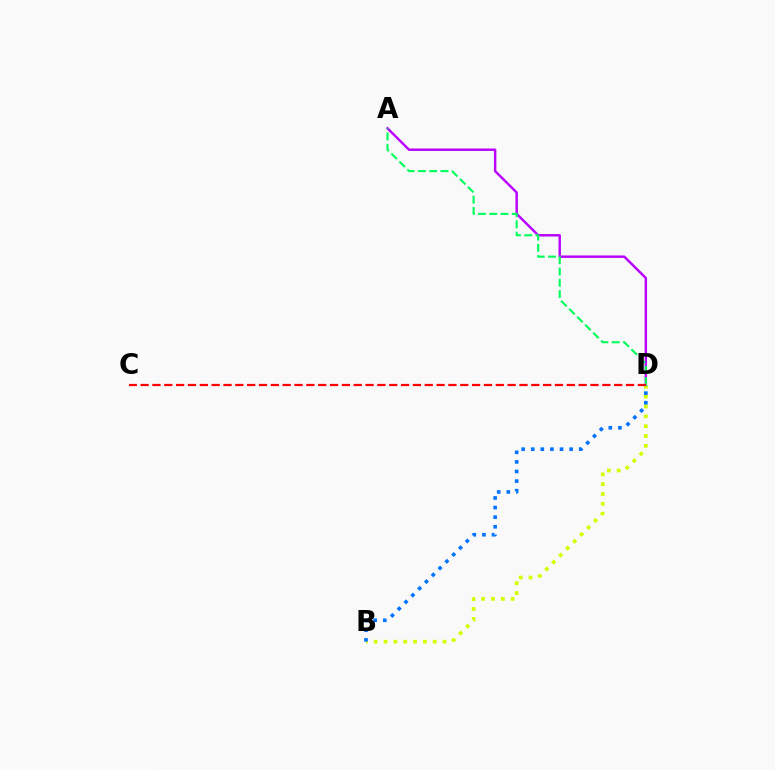{('A', 'D'): [{'color': '#b900ff', 'line_style': 'solid', 'thickness': 1.75}, {'color': '#00ff5c', 'line_style': 'dashed', 'thickness': 1.53}], ('B', 'D'): [{'color': '#d1ff00', 'line_style': 'dotted', 'thickness': 2.67}, {'color': '#0074ff', 'line_style': 'dotted', 'thickness': 2.61}], ('C', 'D'): [{'color': '#ff0000', 'line_style': 'dashed', 'thickness': 1.61}]}